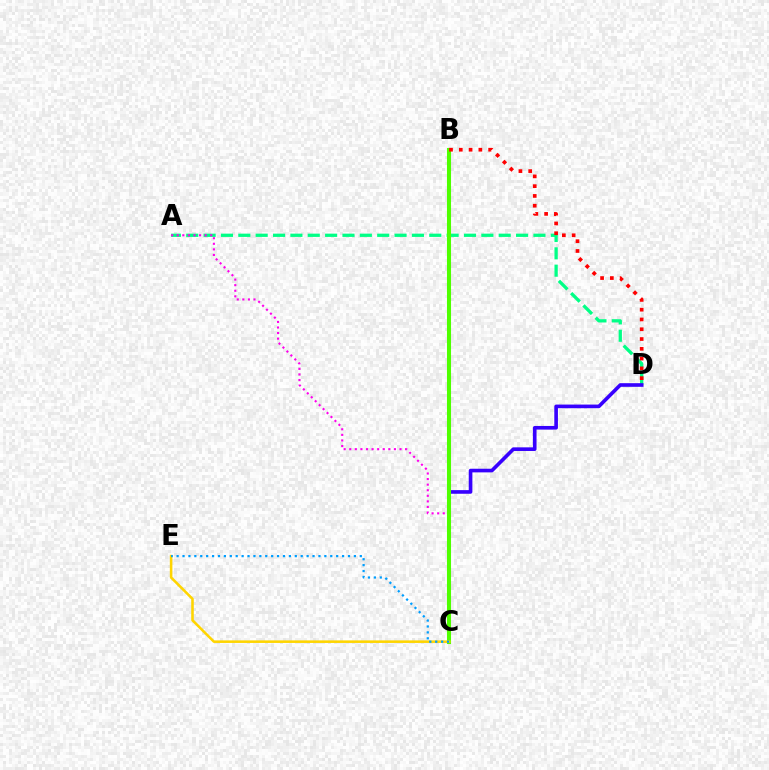{('A', 'D'): [{'color': '#00ff86', 'line_style': 'dashed', 'thickness': 2.36}], ('C', 'D'): [{'color': '#3700ff', 'line_style': 'solid', 'thickness': 2.62}], ('A', 'C'): [{'color': '#ff00ed', 'line_style': 'dotted', 'thickness': 1.52}], ('B', 'C'): [{'color': '#4fff00', 'line_style': 'solid', 'thickness': 2.93}], ('C', 'E'): [{'color': '#ffd500', 'line_style': 'solid', 'thickness': 1.85}, {'color': '#009eff', 'line_style': 'dotted', 'thickness': 1.61}], ('B', 'D'): [{'color': '#ff0000', 'line_style': 'dotted', 'thickness': 2.66}]}